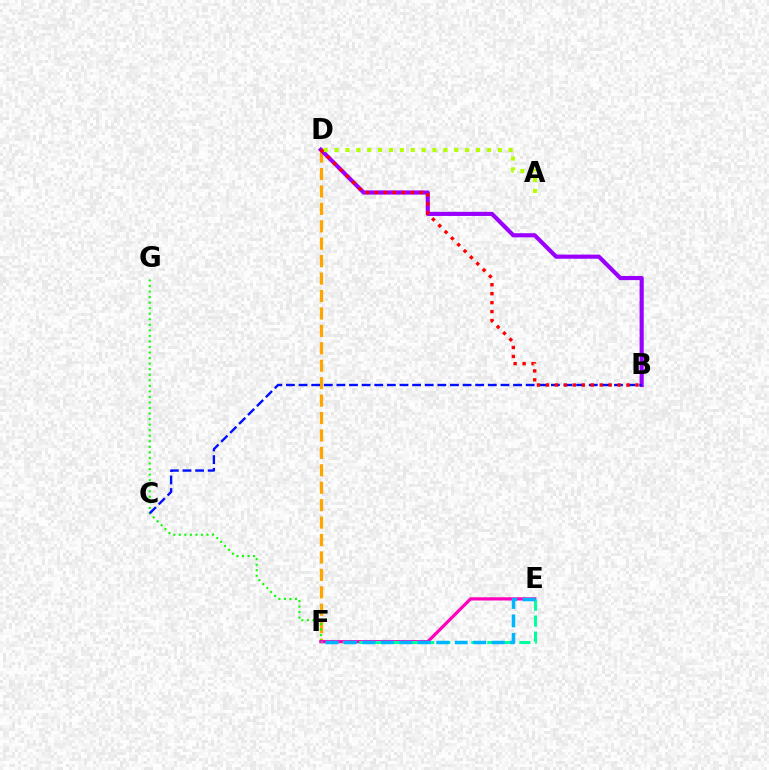{('D', 'F'): [{'color': '#ffa500', 'line_style': 'dashed', 'thickness': 2.37}], ('F', 'G'): [{'color': '#08ff00', 'line_style': 'dotted', 'thickness': 1.51}], ('E', 'F'): [{'color': '#ff00bd', 'line_style': 'solid', 'thickness': 2.31}, {'color': '#00ff9d', 'line_style': 'dashed', 'thickness': 2.17}, {'color': '#00b5ff', 'line_style': 'dashed', 'thickness': 2.51}], ('B', 'D'): [{'color': '#9b00ff', 'line_style': 'solid', 'thickness': 2.98}, {'color': '#ff0000', 'line_style': 'dotted', 'thickness': 2.43}], ('A', 'D'): [{'color': '#b3ff00', 'line_style': 'dotted', 'thickness': 2.96}], ('B', 'C'): [{'color': '#0010ff', 'line_style': 'dashed', 'thickness': 1.71}]}